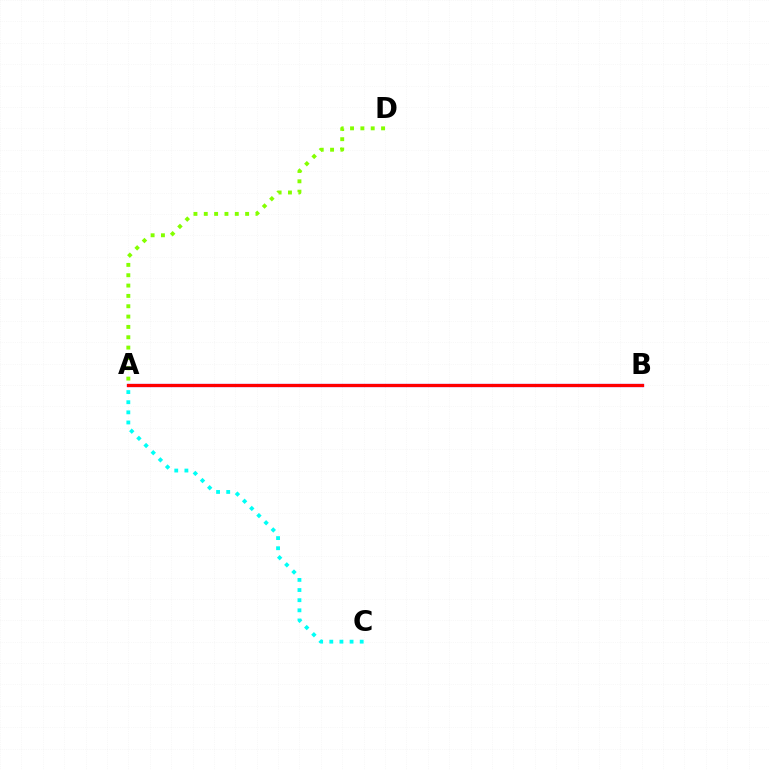{('A', 'C'): [{'color': '#00fff6', 'line_style': 'dotted', 'thickness': 2.75}], ('A', 'B'): [{'color': '#7200ff', 'line_style': 'solid', 'thickness': 2.3}, {'color': '#ff0000', 'line_style': 'solid', 'thickness': 2.29}], ('A', 'D'): [{'color': '#84ff00', 'line_style': 'dotted', 'thickness': 2.81}]}